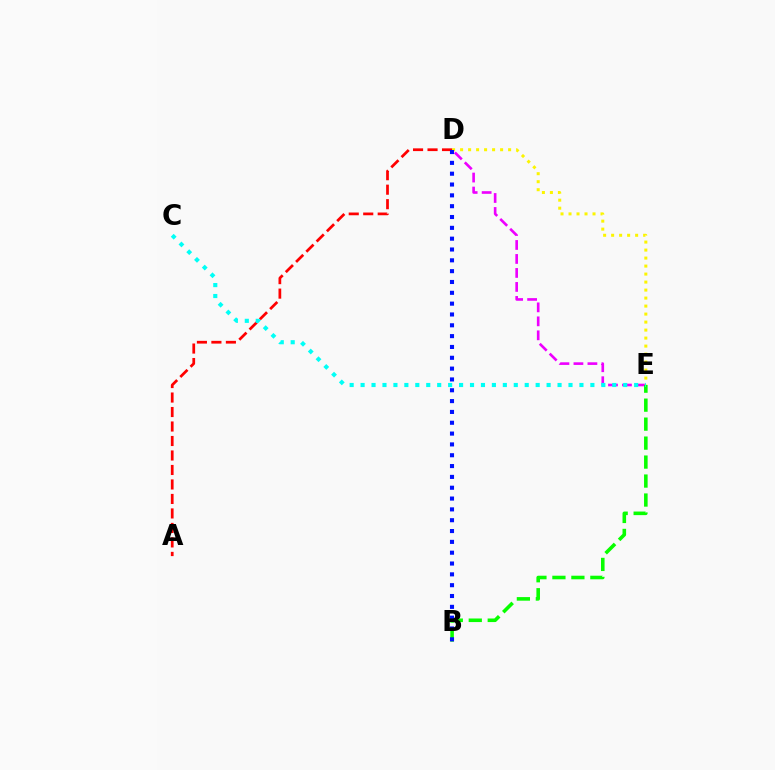{('D', 'E'): [{'color': '#ee00ff', 'line_style': 'dashed', 'thickness': 1.9}, {'color': '#fcf500', 'line_style': 'dotted', 'thickness': 2.17}], ('B', 'E'): [{'color': '#08ff00', 'line_style': 'dashed', 'thickness': 2.58}], ('A', 'D'): [{'color': '#ff0000', 'line_style': 'dashed', 'thickness': 1.97}], ('B', 'D'): [{'color': '#0010ff', 'line_style': 'dotted', 'thickness': 2.94}], ('C', 'E'): [{'color': '#00fff6', 'line_style': 'dotted', 'thickness': 2.97}]}